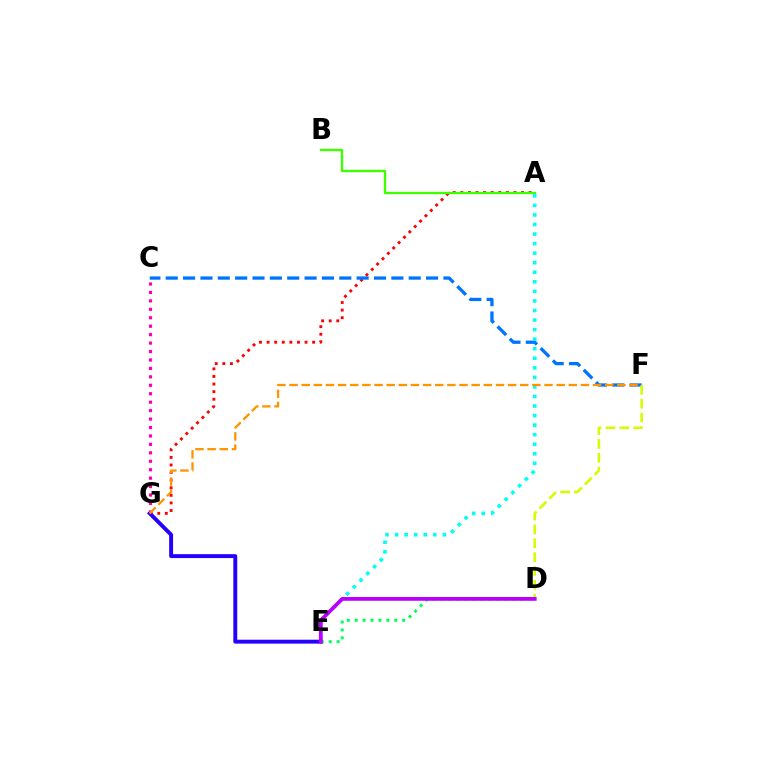{('A', 'G'): [{'color': '#ff0000', 'line_style': 'dotted', 'thickness': 2.06}], ('C', 'F'): [{'color': '#0074ff', 'line_style': 'dashed', 'thickness': 2.36}], ('E', 'G'): [{'color': '#2500ff', 'line_style': 'solid', 'thickness': 2.81}], ('D', 'F'): [{'color': '#d1ff00', 'line_style': 'dashed', 'thickness': 1.88}], ('A', 'B'): [{'color': '#3dff00', 'line_style': 'solid', 'thickness': 1.69}], ('C', 'G'): [{'color': '#ff00ac', 'line_style': 'dotted', 'thickness': 2.29}], ('A', 'E'): [{'color': '#00fff6', 'line_style': 'dotted', 'thickness': 2.6}], ('D', 'E'): [{'color': '#00ff5c', 'line_style': 'dotted', 'thickness': 2.15}, {'color': '#b900ff', 'line_style': 'solid', 'thickness': 2.71}], ('F', 'G'): [{'color': '#ff9400', 'line_style': 'dashed', 'thickness': 1.65}]}